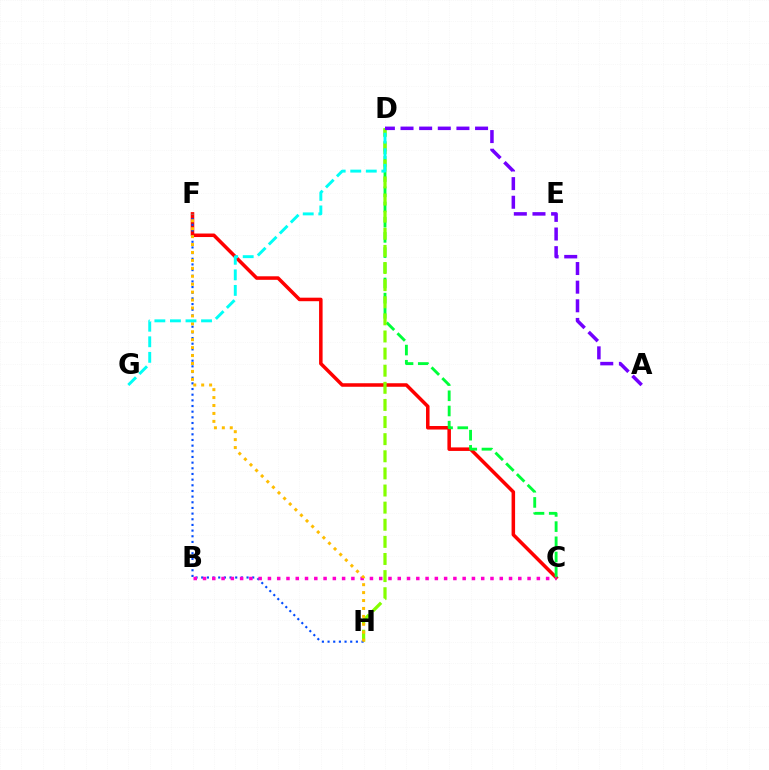{('C', 'F'): [{'color': '#ff0000', 'line_style': 'solid', 'thickness': 2.54}], ('C', 'D'): [{'color': '#00ff39', 'line_style': 'dashed', 'thickness': 2.06}], ('D', 'H'): [{'color': '#84ff00', 'line_style': 'dashed', 'thickness': 2.33}], ('F', 'H'): [{'color': '#004bff', 'line_style': 'dotted', 'thickness': 1.54}, {'color': '#ffbd00', 'line_style': 'dotted', 'thickness': 2.15}], ('B', 'C'): [{'color': '#ff00cf', 'line_style': 'dotted', 'thickness': 2.52}], ('D', 'G'): [{'color': '#00fff6', 'line_style': 'dashed', 'thickness': 2.11}], ('A', 'D'): [{'color': '#7200ff', 'line_style': 'dashed', 'thickness': 2.53}]}